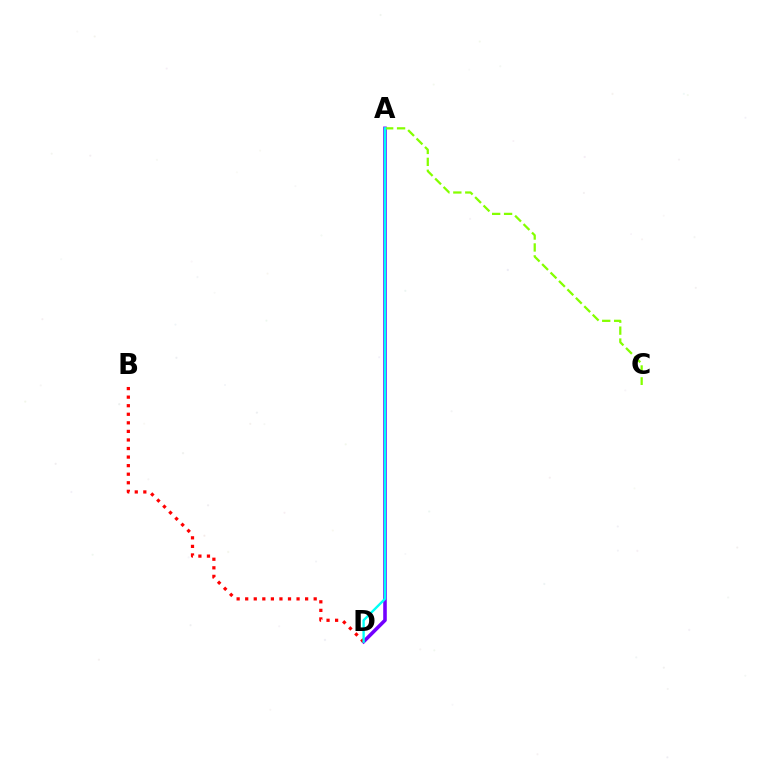{('A', 'D'): [{'color': '#7200ff', 'line_style': 'solid', 'thickness': 2.58}, {'color': '#00fff6', 'line_style': 'solid', 'thickness': 1.7}], ('A', 'C'): [{'color': '#84ff00', 'line_style': 'dashed', 'thickness': 1.62}], ('B', 'D'): [{'color': '#ff0000', 'line_style': 'dotted', 'thickness': 2.33}]}